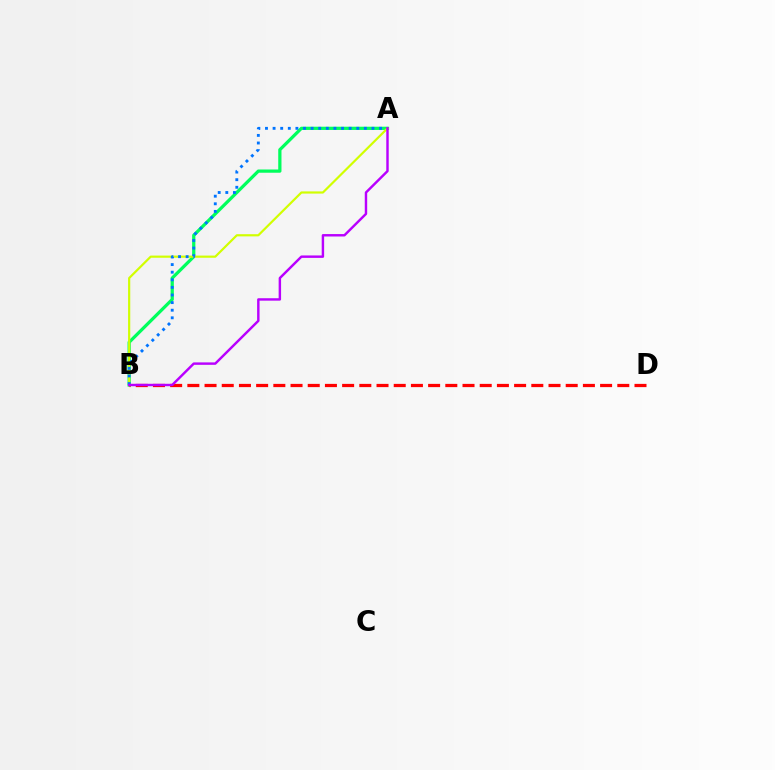{('A', 'B'): [{'color': '#00ff5c', 'line_style': 'solid', 'thickness': 2.33}, {'color': '#d1ff00', 'line_style': 'solid', 'thickness': 1.57}, {'color': '#0074ff', 'line_style': 'dotted', 'thickness': 2.07}, {'color': '#b900ff', 'line_style': 'solid', 'thickness': 1.75}], ('B', 'D'): [{'color': '#ff0000', 'line_style': 'dashed', 'thickness': 2.34}]}